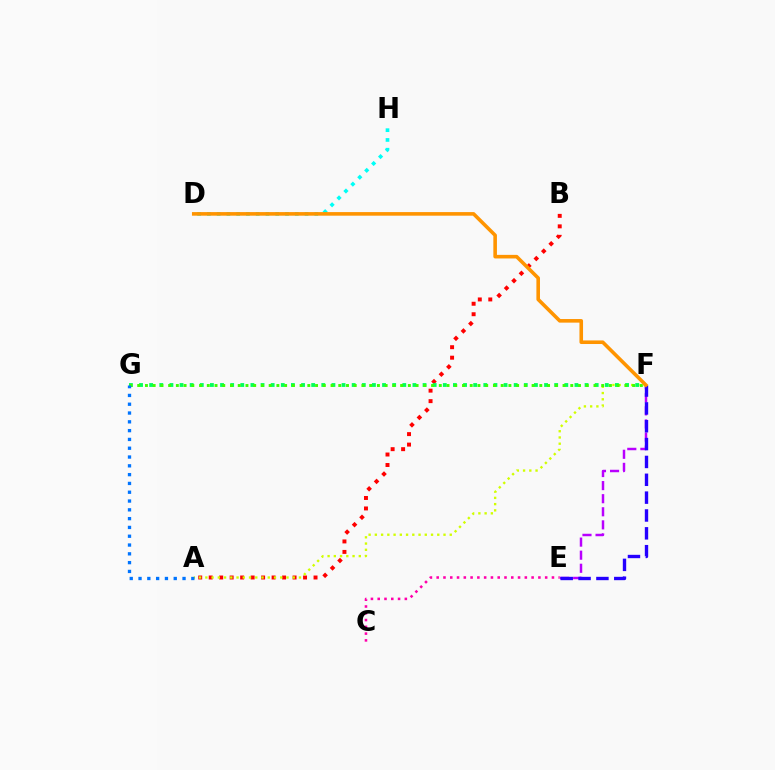{('E', 'F'): [{'color': '#b900ff', 'line_style': 'dashed', 'thickness': 1.78}, {'color': '#2500ff', 'line_style': 'dashed', 'thickness': 2.42}], ('A', 'B'): [{'color': '#ff0000', 'line_style': 'dotted', 'thickness': 2.85}], ('C', 'E'): [{'color': '#ff00ac', 'line_style': 'dotted', 'thickness': 1.84}], ('D', 'H'): [{'color': '#00fff6', 'line_style': 'dotted', 'thickness': 2.65}], ('A', 'F'): [{'color': '#d1ff00', 'line_style': 'dotted', 'thickness': 1.7}], ('F', 'G'): [{'color': '#00ff5c', 'line_style': 'dotted', 'thickness': 2.75}, {'color': '#3dff00', 'line_style': 'dotted', 'thickness': 2.1}], ('A', 'G'): [{'color': '#0074ff', 'line_style': 'dotted', 'thickness': 2.39}], ('D', 'F'): [{'color': '#ff9400', 'line_style': 'solid', 'thickness': 2.58}]}